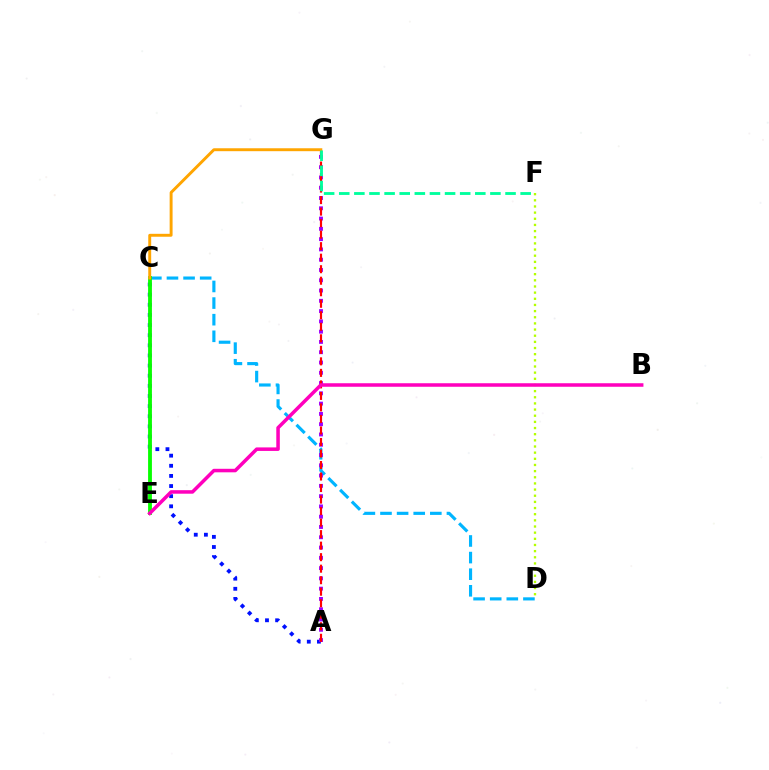{('A', 'C'): [{'color': '#0010ff', 'line_style': 'dotted', 'thickness': 2.75}], ('D', 'F'): [{'color': '#b3ff00', 'line_style': 'dotted', 'thickness': 1.67}], ('C', 'D'): [{'color': '#00b5ff', 'line_style': 'dashed', 'thickness': 2.26}], ('C', 'E'): [{'color': '#08ff00', 'line_style': 'solid', 'thickness': 2.76}], ('A', 'G'): [{'color': '#9b00ff', 'line_style': 'dotted', 'thickness': 2.79}, {'color': '#ff0000', 'line_style': 'dashed', 'thickness': 1.56}], ('B', 'E'): [{'color': '#ff00bd', 'line_style': 'solid', 'thickness': 2.54}], ('C', 'G'): [{'color': '#ffa500', 'line_style': 'solid', 'thickness': 2.11}], ('F', 'G'): [{'color': '#00ff9d', 'line_style': 'dashed', 'thickness': 2.05}]}